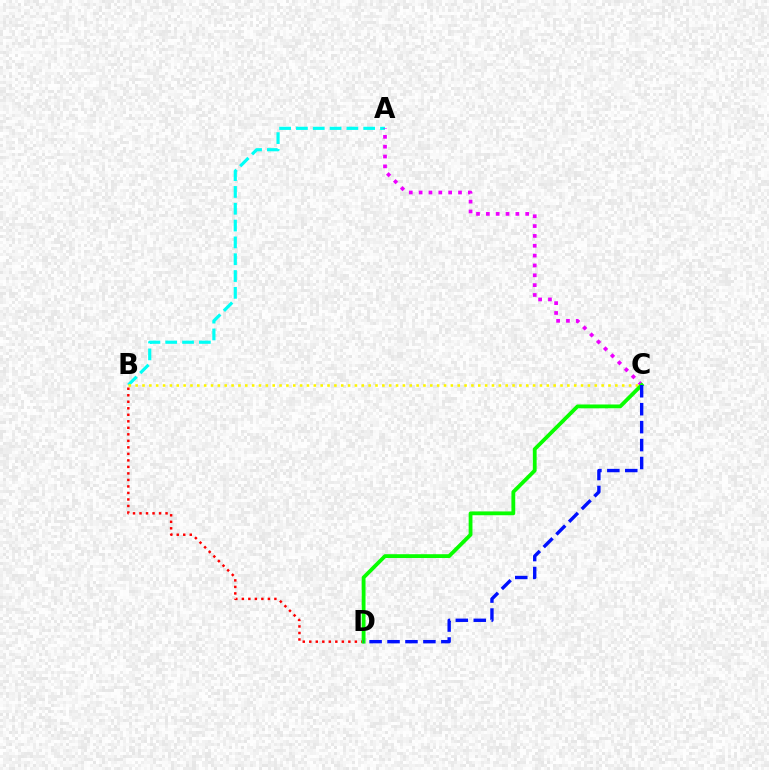{('A', 'B'): [{'color': '#00fff6', 'line_style': 'dashed', 'thickness': 2.28}], ('B', 'C'): [{'color': '#fcf500', 'line_style': 'dotted', 'thickness': 1.86}], ('A', 'C'): [{'color': '#ee00ff', 'line_style': 'dotted', 'thickness': 2.67}], ('B', 'D'): [{'color': '#ff0000', 'line_style': 'dotted', 'thickness': 1.77}], ('C', 'D'): [{'color': '#08ff00', 'line_style': 'solid', 'thickness': 2.74}, {'color': '#0010ff', 'line_style': 'dashed', 'thickness': 2.44}]}